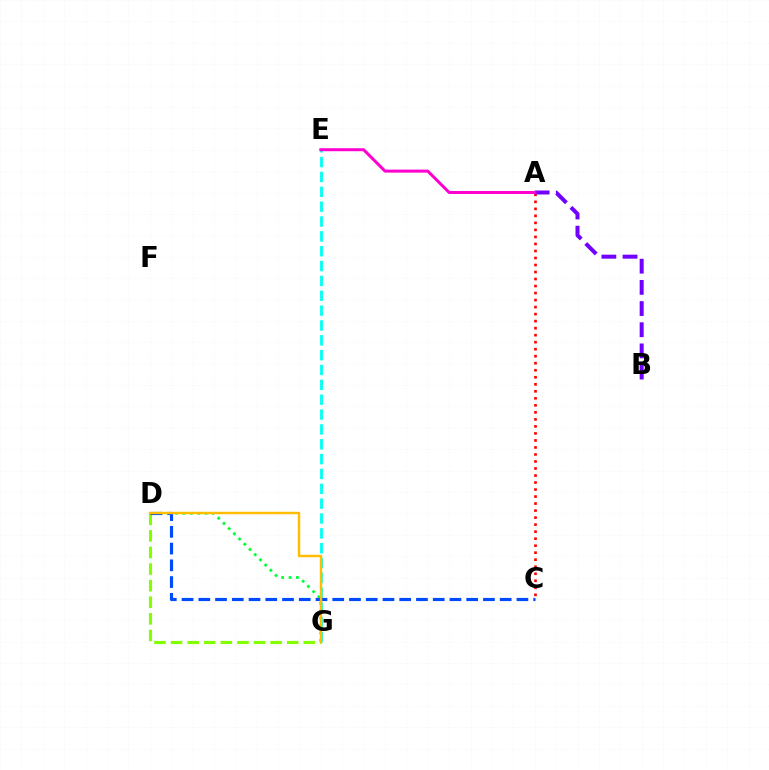{('D', 'G'): [{'color': '#84ff00', 'line_style': 'dashed', 'thickness': 2.25}, {'color': '#00ff39', 'line_style': 'dotted', 'thickness': 2.0}, {'color': '#ffbd00', 'line_style': 'solid', 'thickness': 1.75}], ('E', 'G'): [{'color': '#00fff6', 'line_style': 'dashed', 'thickness': 2.02}], ('A', 'C'): [{'color': '#ff0000', 'line_style': 'dotted', 'thickness': 1.91}], ('A', 'B'): [{'color': '#7200ff', 'line_style': 'dashed', 'thickness': 2.88}], ('A', 'E'): [{'color': '#ff00cf', 'line_style': 'solid', 'thickness': 2.17}], ('C', 'D'): [{'color': '#004bff', 'line_style': 'dashed', 'thickness': 2.27}]}